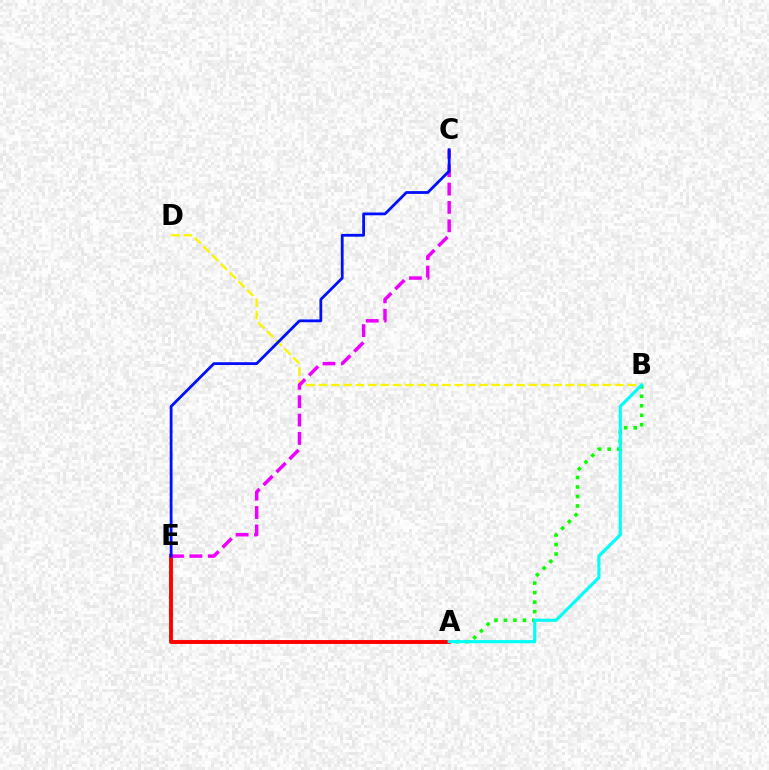{('B', 'D'): [{'color': '#fcf500', 'line_style': 'dashed', 'thickness': 1.68}], ('A', 'B'): [{'color': '#08ff00', 'line_style': 'dotted', 'thickness': 2.58}, {'color': '#00fff6', 'line_style': 'solid', 'thickness': 2.27}], ('A', 'E'): [{'color': '#ff0000', 'line_style': 'solid', 'thickness': 2.8}], ('C', 'E'): [{'color': '#ee00ff', 'line_style': 'dashed', 'thickness': 2.5}, {'color': '#0010ff', 'line_style': 'solid', 'thickness': 2.01}]}